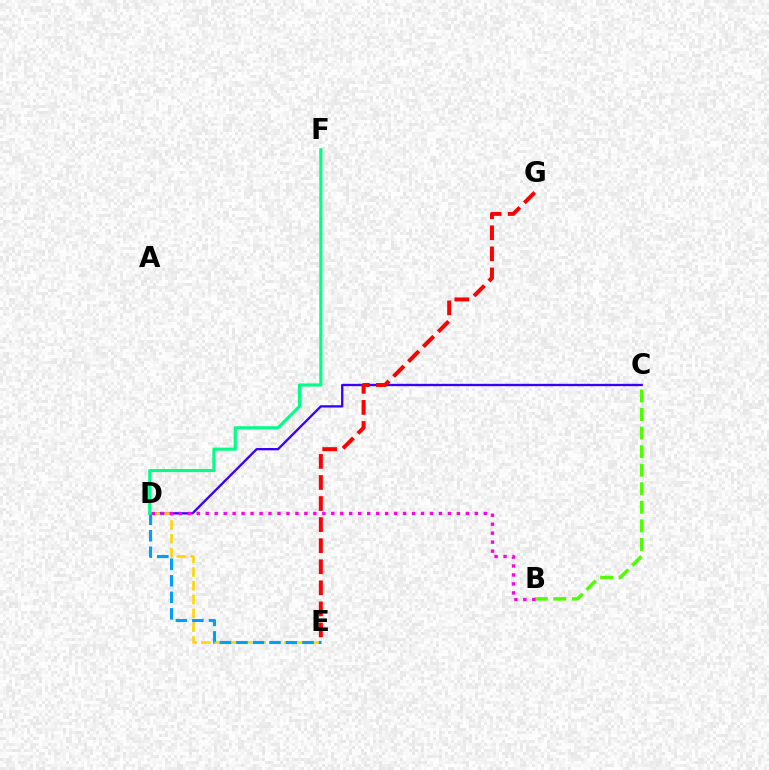{('C', 'D'): [{'color': '#3700ff', 'line_style': 'solid', 'thickness': 1.67}], ('D', 'E'): [{'color': '#ffd500', 'line_style': 'dashed', 'thickness': 1.88}, {'color': '#009eff', 'line_style': 'dashed', 'thickness': 2.24}], ('B', 'C'): [{'color': '#4fff00', 'line_style': 'dashed', 'thickness': 2.52}], ('B', 'D'): [{'color': '#ff00ed', 'line_style': 'dotted', 'thickness': 2.44}], ('E', 'G'): [{'color': '#ff0000', 'line_style': 'dashed', 'thickness': 2.86}], ('D', 'F'): [{'color': '#00ff86', 'line_style': 'solid', 'thickness': 2.24}]}